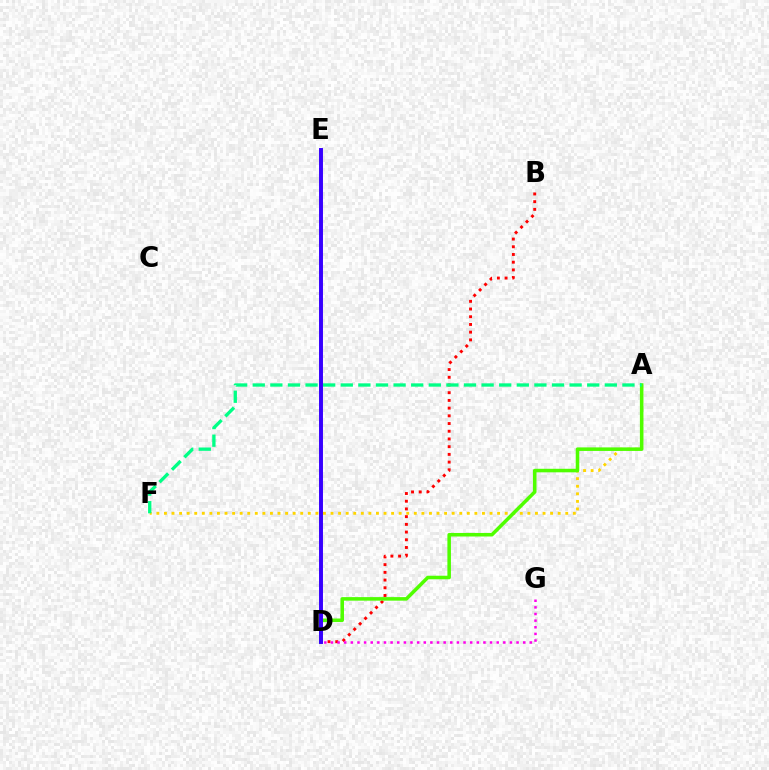{('A', 'F'): [{'color': '#ffd500', 'line_style': 'dotted', 'thickness': 2.06}, {'color': '#00ff86', 'line_style': 'dashed', 'thickness': 2.39}], ('D', 'E'): [{'color': '#009eff', 'line_style': 'dotted', 'thickness': 1.59}, {'color': '#3700ff', 'line_style': 'solid', 'thickness': 2.83}], ('B', 'D'): [{'color': '#ff0000', 'line_style': 'dotted', 'thickness': 2.09}], ('A', 'D'): [{'color': '#4fff00', 'line_style': 'solid', 'thickness': 2.55}], ('D', 'G'): [{'color': '#ff00ed', 'line_style': 'dotted', 'thickness': 1.8}]}